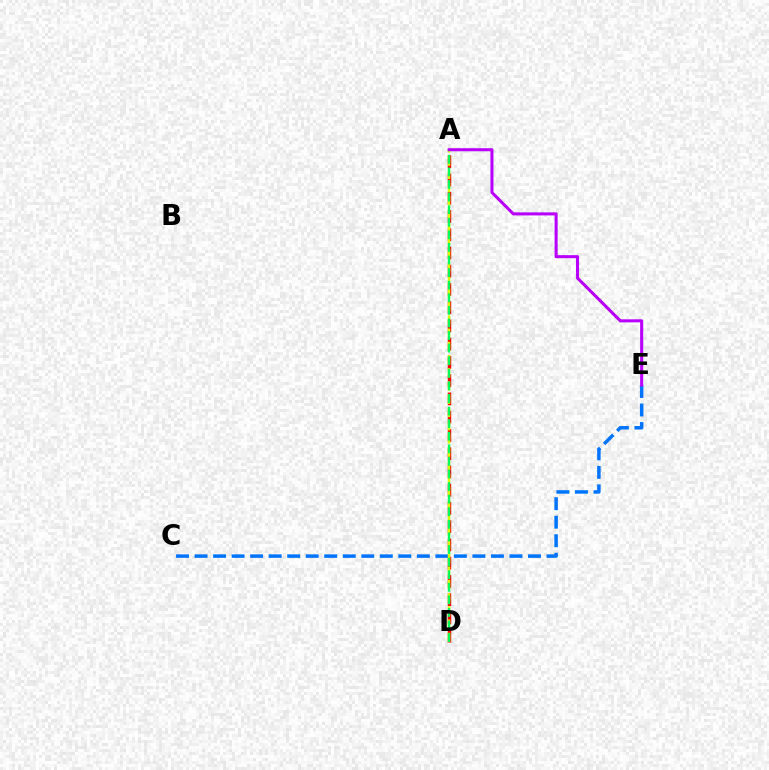{('A', 'D'): [{'color': '#ff0000', 'line_style': 'dashed', 'thickness': 2.48}, {'color': '#d1ff00', 'line_style': 'dashed', 'thickness': 1.8}, {'color': '#00ff5c', 'line_style': 'dashed', 'thickness': 1.71}], ('C', 'E'): [{'color': '#0074ff', 'line_style': 'dashed', 'thickness': 2.52}], ('A', 'E'): [{'color': '#b900ff', 'line_style': 'solid', 'thickness': 2.2}]}